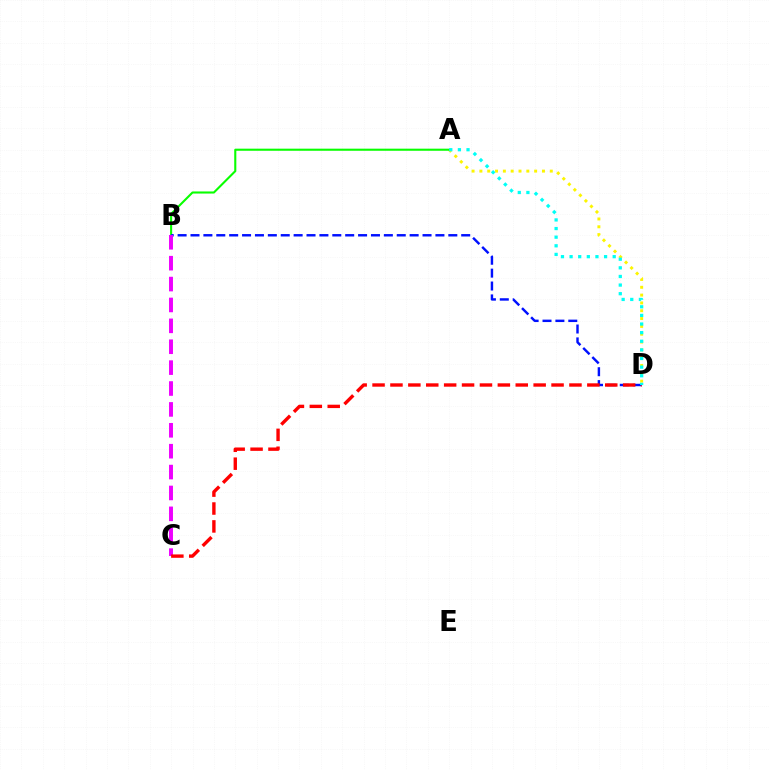{('A', 'D'): [{'color': '#fcf500', 'line_style': 'dotted', 'thickness': 2.13}, {'color': '#00fff6', 'line_style': 'dotted', 'thickness': 2.34}], ('A', 'B'): [{'color': '#08ff00', 'line_style': 'solid', 'thickness': 1.51}], ('B', 'D'): [{'color': '#0010ff', 'line_style': 'dashed', 'thickness': 1.75}], ('B', 'C'): [{'color': '#ee00ff', 'line_style': 'dashed', 'thickness': 2.84}], ('C', 'D'): [{'color': '#ff0000', 'line_style': 'dashed', 'thickness': 2.43}]}